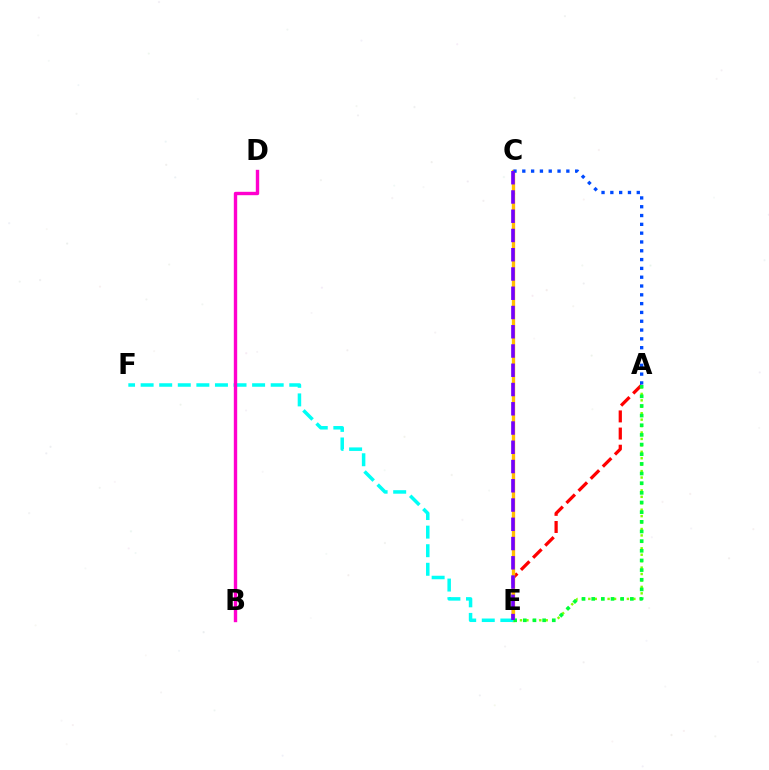{('A', 'E'): [{'color': '#ff0000', 'line_style': 'dashed', 'thickness': 2.33}, {'color': '#84ff00', 'line_style': 'dotted', 'thickness': 1.75}, {'color': '#00ff39', 'line_style': 'dotted', 'thickness': 2.62}], ('C', 'E'): [{'color': '#ffbd00', 'line_style': 'solid', 'thickness': 2.4}, {'color': '#7200ff', 'line_style': 'dashed', 'thickness': 2.62}], ('A', 'C'): [{'color': '#004bff', 'line_style': 'dotted', 'thickness': 2.39}], ('E', 'F'): [{'color': '#00fff6', 'line_style': 'dashed', 'thickness': 2.52}], ('B', 'D'): [{'color': '#ff00cf', 'line_style': 'solid', 'thickness': 2.44}]}